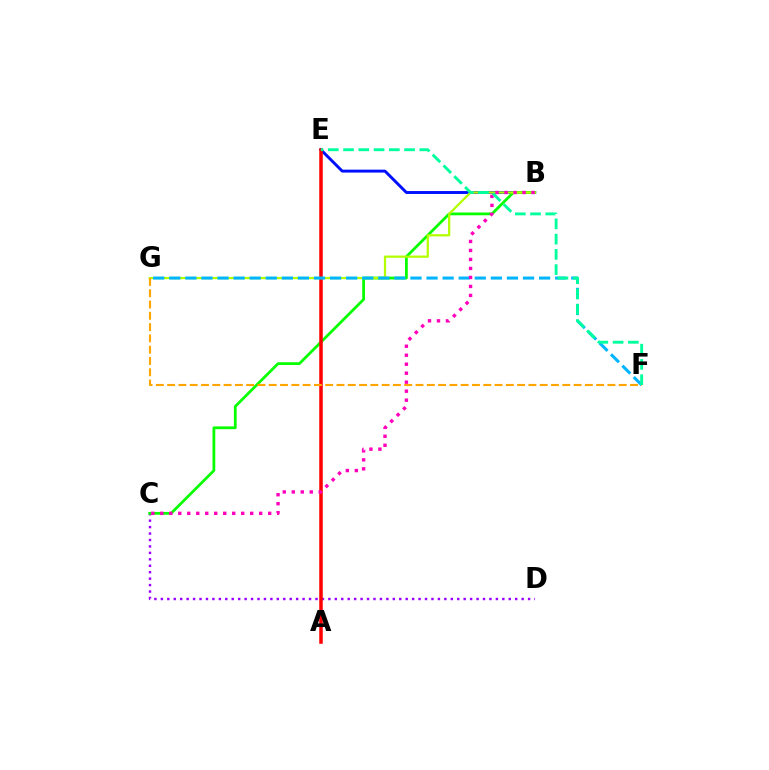{('C', 'D'): [{'color': '#9b00ff', 'line_style': 'dotted', 'thickness': 1.75}], ('B', 'E'): [{'color': '#0010ff', 'line_style': 'solid', 'thickness': 2.11}], ('B', 'C'): [{'color': '#08ff00', 'line_style': 'solid', 'thickness': 2.0}, {'color': '#ff00bd', 'line_style': 'dotted', 'thickness': 2.44}], ('A', 'E'): [{'color': '#ff0000', 'line_style': 'solid', 'thickness': 2.53}], ('B', 'G'): [{'color': '#b3ff00', 'line_style': 'solid', 'thickness': 1.62}], ('F', 'G'): [{'color': '#00b5ff', 'line_style': 'dashed', 'thickness': 2.18}, {'color': '#ffa500', 'line_style': 'dashed', 'thickness': 1.53}], ('E', 'F'): [{'color': '#00ff9d', 'line_style': 'dashed', 'thickness': 2.07}]}